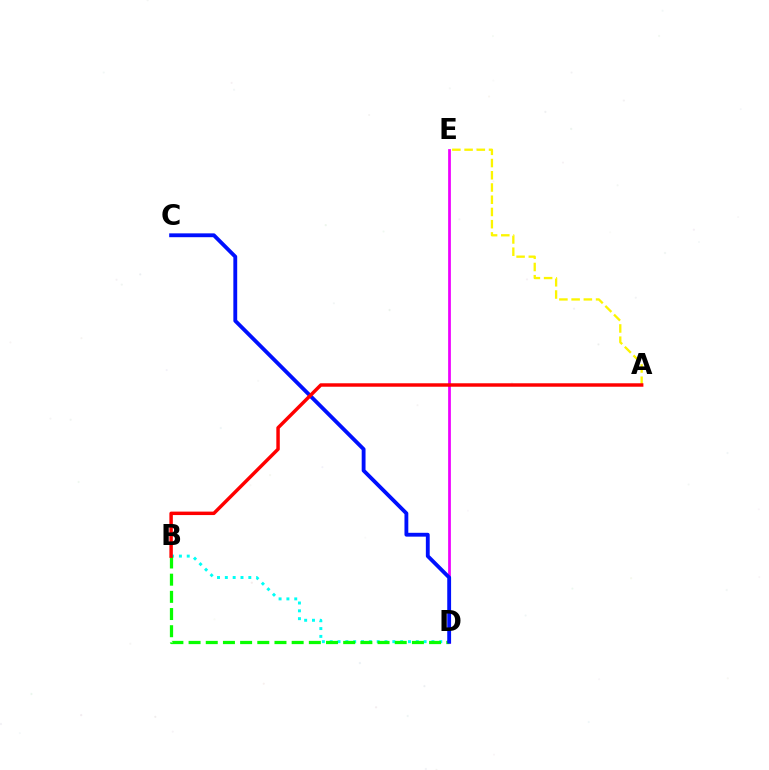{('D', 'E'): [{'color': '#ee00ff', 'line_style': 'solid', 'thickness': 1.97}], ('B', 'D'): [{'color': '#00fff6', 'line_style': 'dotted', 'thickness': 2.13}, {'color': '#08ff00', 'line_style': 'dashed', 'thickness': 2.33}], ('A', 'E'): [{'color': '#fcf500', 'line_style': 'dashed', 'thickness': 1.66}], ('C', 'D'): [{'color': '#0010ff', 'line_style': 'solid', 'thickness': 2.77}], ('A', 'B'): [{'color': '#ff0000', 'line_style': 'solid', 'thickness': 2.49}]}